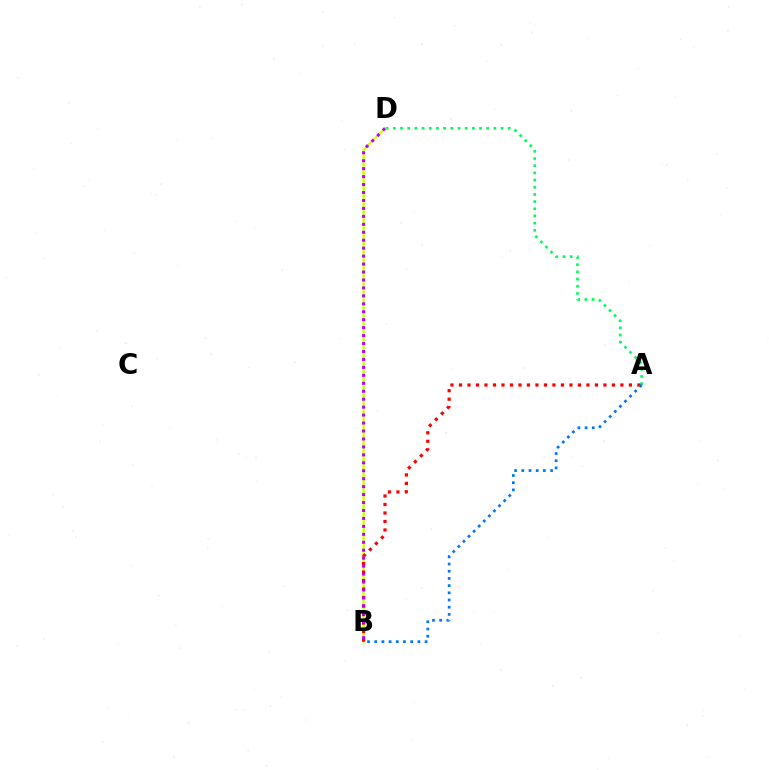{('A', 'D'): [{'color': '#00ff5c', 'line_style': 'dotted', 'thickness': 1.95}], ('B', 'D'): [{'color': '#d1ff00', 'line_style': 'solid', 'thickness': 1.67}, {'color': '#b900ff', 'line_style': 'dotted', 'thickness': 2.16}], ('A', 'B'): [{'color': '#ff0000', 'line_style': 'dotted', 'thickness': 2.31}, {'color': '#0074ff', 'line_style': 'dotted', 'thickness': 1.95}]}